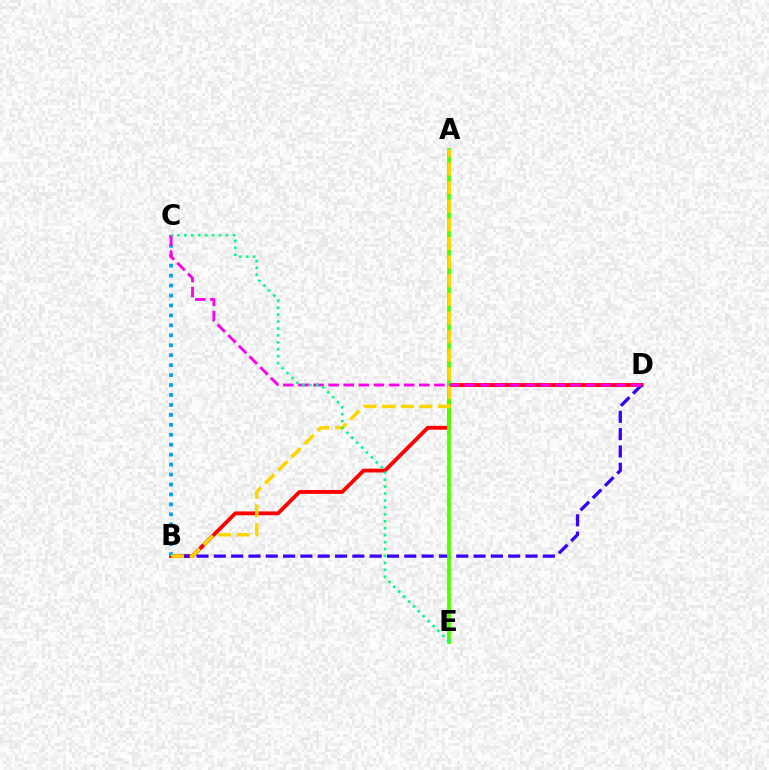{('B', 'D'): [{'color': '#ff0000', 'line_style': 'solid', 'thickness': 2.75}, {'color': '#3700ff', 'line_style': 'dashed', 'thickness': 2.35}], ('B', 'C'): [{'color': '#009eff', 'line_style': 'dotted', 'thickness': 2.7}], ('A', 'E'): [{'color': '#4fff00', 'line_style': 'solid', 'thickness': 2.73}], ('A', 'B'): [{'color': '#ffd500', 'line_style': 'dashed', 'thickness': 2.53}], ('C', 'D'): [{'color': '#ff00ed', 'line_style': 'dashed', 'thickness': 2.05}], ('C', 'E'): [{'color': '#00ff86', 'line_style': 'dotted', 'thickness': 1.88}]}